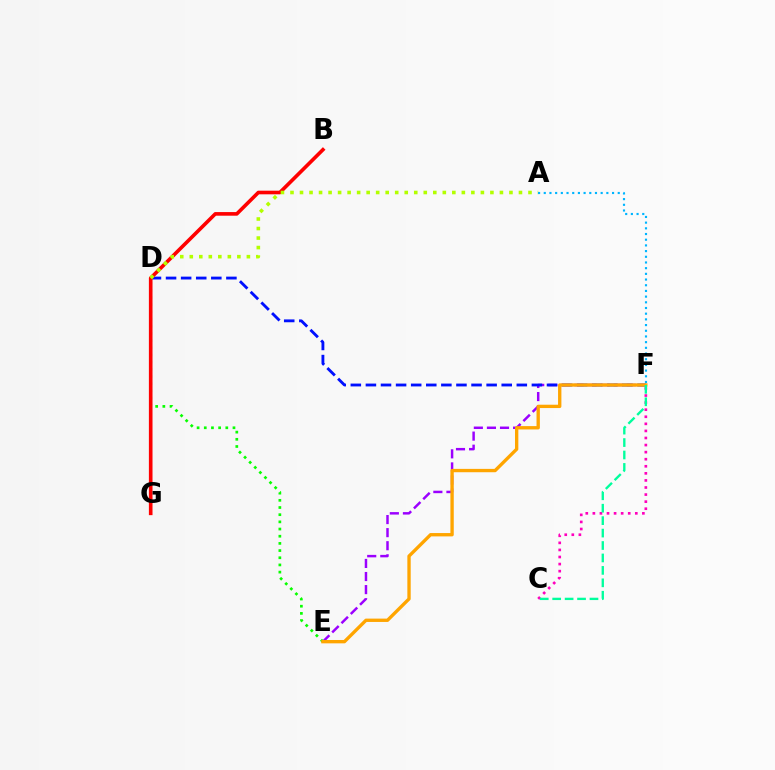{('C', 'F'): [{'color': '#ff00bd', 'line_style': 'dotted', 'thickness': 1.92}, {'color': '#00ff9d', 'line_style': 'dashed', 'thickness': 1.69}], ('D', 'E'): [{'color': '#08ff00', 'line_style': 'dotted', 'thickness': 1.95}], ('E', 'F'): [{'color': '#9b00ff', 'line_style': 'dashed', 'thickness': 1.78}, {'color': '#ffa500', 'line_style': 'solid', 'thickness': 2.41}], ('D', 'F'): [{'color': '#0010ff', 'line_style': 'dashed', 'thickness': 2.05}], ('B', 'G'): [{'color': '#ff0000', 'line_style': 'solid', 'thickness': 2.61}], ('A', 'D'): [{'color': '#b3ff00', 'line_style': 'dotted', 'thickness': 2.59}], ('A', 'F'): [{'color': '#00b5ff', 'line_style': 'dotted', 'thickness': 1.55}]}